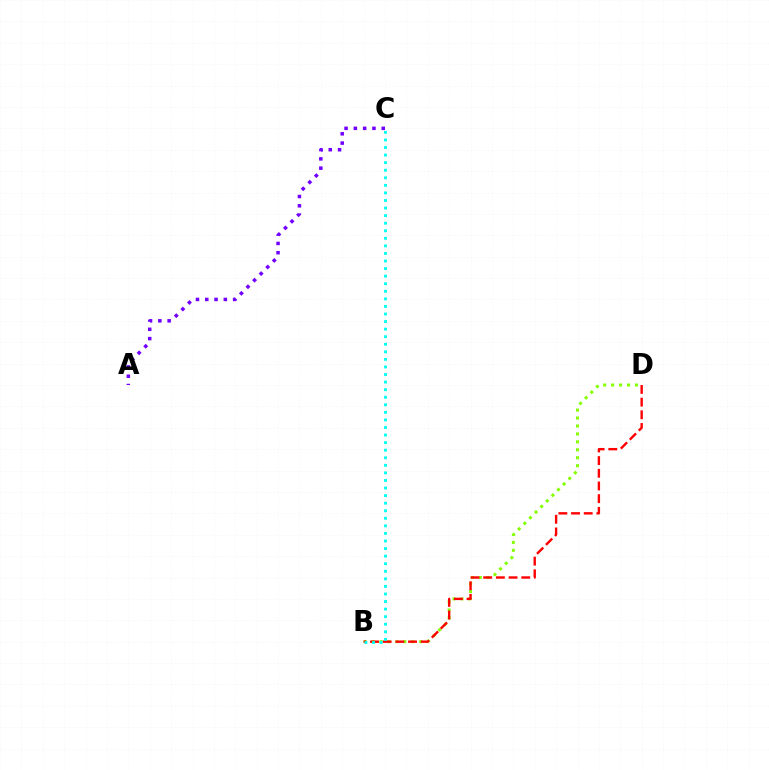{('B', 'D'): [{'color': '#84ff00', 'line_style': 'dotted', 'thickness': 2.16}, {'color': '#ff0000', 'line_style': 'dashed', 'thickness': 1.72}], ('A', 'C'): [{'color': '#7200ff', 'line_style': 'dotted', 'thickness': 2.53}], ('B', 'C'): [{'color': '#00fff6', 'line_style': 'dotted', 'thickness': 2.06}]}